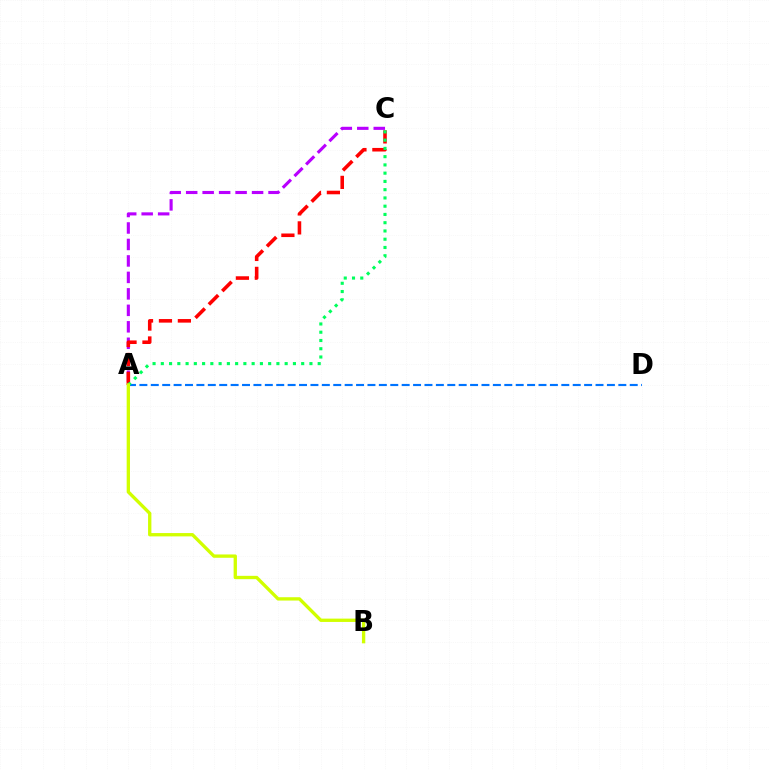{('A', 'C'): [{'color': '#b900ff', 'line_style': 'dashed', 'thickness': 2.24}, {'color': '#ff0000', 'line_style': 'dashed', 'thickness': 2.57}, {'color': '#00ff5c', 'line_style': 'dotted', 'thickness': 2.24}], ('A', 'D'): [{'color': '#0074ff', 'line_style': 'dashed', 'thickness': 1.55}], ('A', 'B'): [{'color': '#d1ff00', 'line_style': 'solid', 'thickness': 2.39}]}